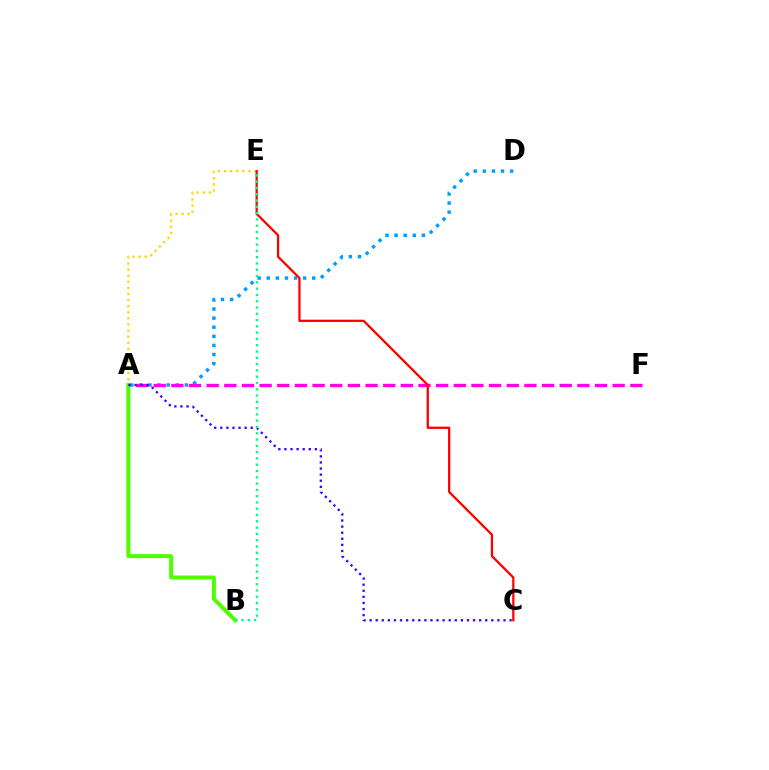{('A', 'D'): [{'color': '#009eff', 'line_style': 'dotted', 'thickness': 2.47}], ('A', 'F'): [{'color': '#ff00ed', 'line_style': 'dashed', 'thickness': 2.4}], ('A', 'E'): [{'color': '#ffd500', 'line_style': 'dotted', 'thickness': 1.66}], ('C', 'E'): [{'color': '#ff0000', 'line_style': 'solid', 'thickness': 1.64}], ('A', 'B'): [{'color': '#4fff00', 'line_style': 'solid', 'thickness': 2.86}], ('A', 'C'): [{'color': '#3700ff', 'line_style': 'dotted', 'thickness': 1.65}], ('B', 'E'): [{'color': '#00ff86', 'line_style': 'dotted', 'thickness': 1.71}]}